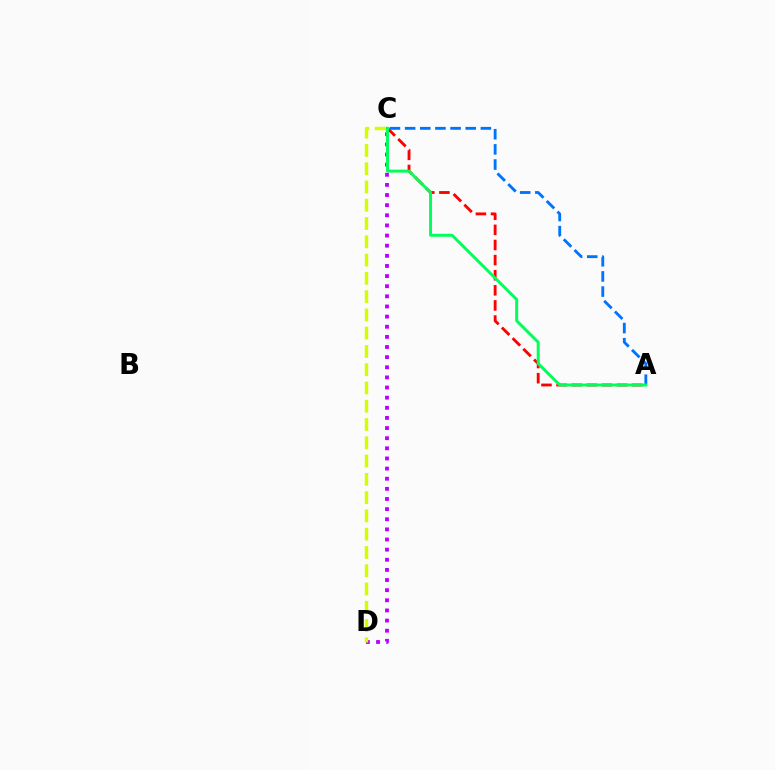{('C', 'D'): [{'color': '#b900ff', 'line_style': 'dotted', 'thickness': 2.75}, {'color': '#d1ff00', 'line_style': 'dashed', 'thickness': 2.48}], ('A', 'C'): [{'color': '#ff0000', 'line_style': 'dashed', 'thickness': 2.05}, {'color': '#0074ff', 'line_style': 'dashed', 'thickness': 2.06}, {'color': '#00ff5c', 'line_style': 'solid', 'thickness': 2.14}]}